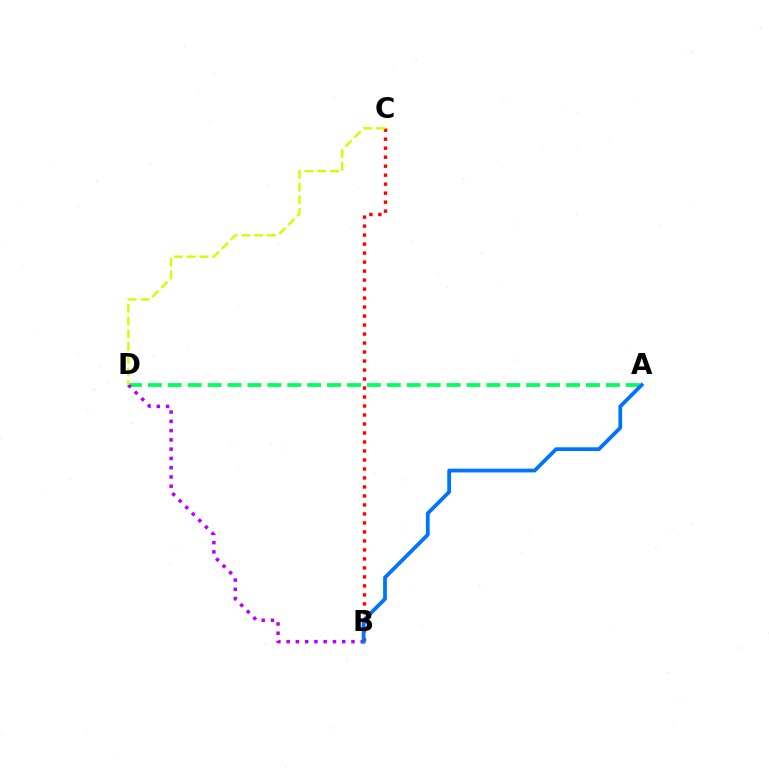{('B', 'C'): [{'color': '#ff0000', 'line_style': 'dotted', 'thickness': 2.44}], ('A', 'D'): [{'color': '#00ff5c', 'line_style': 'dashed', 'thickness': 2.71}], ('B', 'D'): [{'color': '#b900ff', 'line_style': 'dotted', 'thickness': 2.52}], ('A', 'B'): [{'color': '#0074ff', 'line_style': 'solid', 'thickness': 2.72}], ('C', 'D'): [{'color': '#d1ff00', 'line_style': 'dashed', 'thickness': 1.73}]}